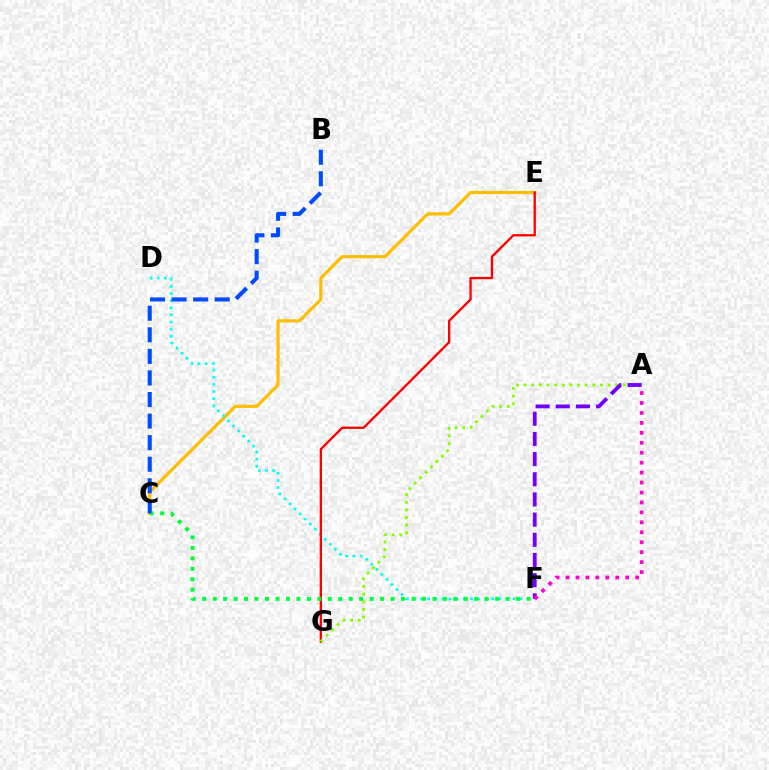{('C', 'E'): [{'color': '#ffbd00', 'line_style': 'solid', 'thickness': 2.28}], ('D', 'F'): [{'color': '#00fff6', 'line_style': 'dotted', 'thickness': 1.93}], ('E', 'G'): [{'color': '#ff0000', 'line_style': 'solid', 'thickness': 1.67}], ('C', 'F'): [{'color': '#00ff39', 'line_style': 'dotted', 'thickness': 2.84}], ('A', 'G'): [{'color': '#84ff00', 'line_style': 'dotted', 'thickness': 2.07}], ('A', 'F'): [{'color': '#7200ff', 'line_style': 'dashed', 'thickness': 2.74}, {'color': '#ff00cf', 'line_style': 'dotted', 'thickness': 2.7}], ('B', 'C'): [{'color': '#004bff', 'line_style': 'dashed', 'thickness': 2.93}]}